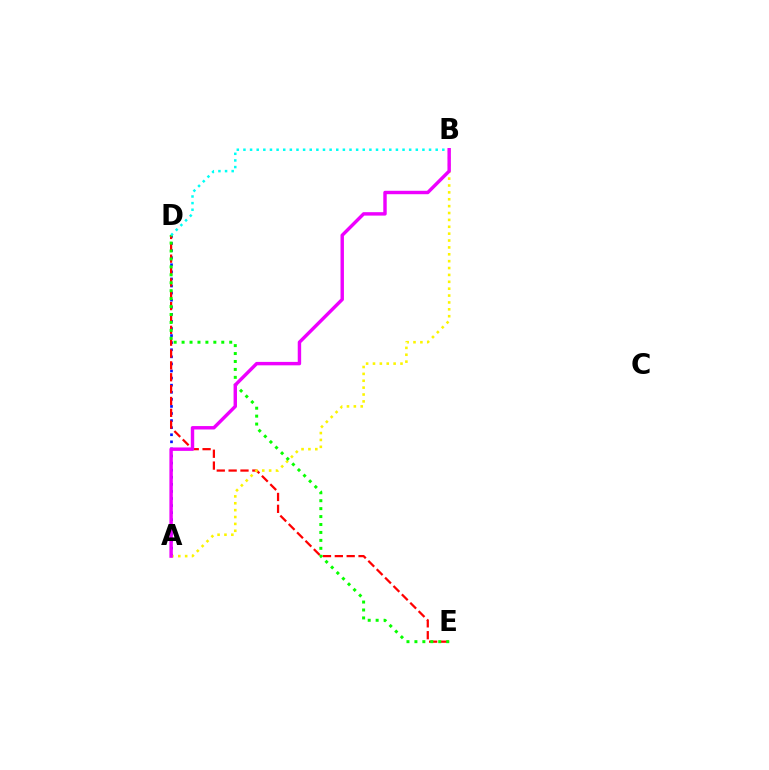{('A', 'D'): [{'color': '#0010ff', 'line_style': 'dotted', 'thickness': 1.92}], ('D', 'E'): [{'color': '#ff0000', 'line_style': 'dashed', 'thickness': 1.61}, {'color': '#08ff00', 'line_style': 'dotted', 'thickness': 2.16}], ('A', 'B'): [{'color': '#fcf500', 'line_style': 'dotted', 'thickness': 1.87}, {'color': '#ee00ff', 'line_style': 'solid', 'thickness': 2.46}], ('B', 'D'): [{'color': '#00fff6', 'line_style': 'dotted', 'thickness': 1.8}]}